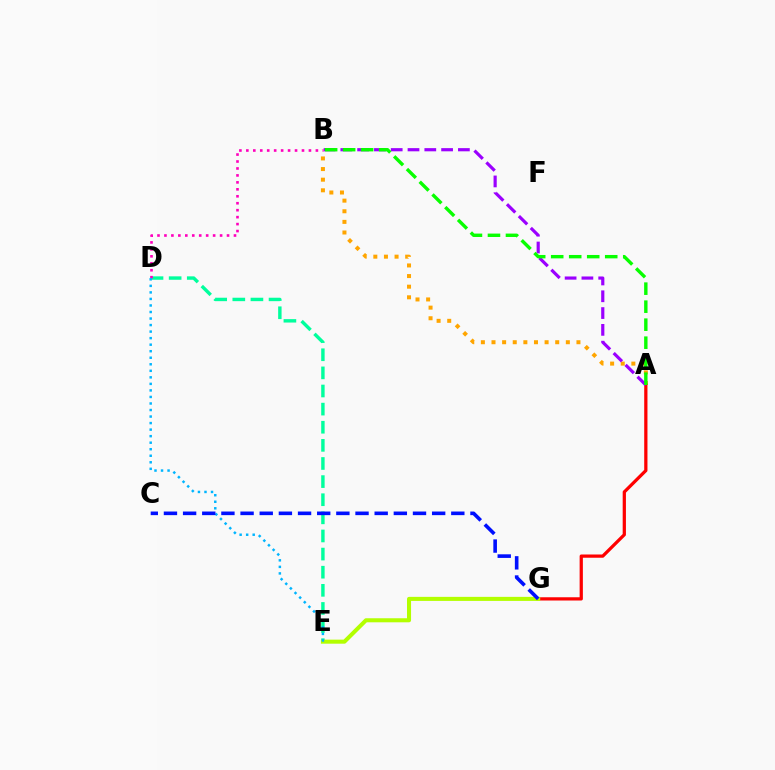{('A', 'B'): [{'color': '#ffa500', 'line_style': 'dotted', 'thickness': 2.89}, {'color': '#9b00ff', 'line_style': 'dashed', 'thickness': 2.28}, {'color': '#08ff00', 'line_style': 'dashed', 'thickness': 2.45}], ('D', 'E'): [{'color': '#00ff9d', 'line_style': 'dashed', 'thickness': 2.46}, {'color': '#00b5ff', 'line_style': 'dotted', 'thickness': 1.78}], ('A', 'G'): [{'color': '#ff0000', 'line_style': 'solid', 'thickness': 2.34}], ('E', 'G'): [{'color': '#b3ff00', 'line_style': 'solid', 'thickness': 2.91}], ('B', 'D'): [{'color': '#ff00bd', 'line_style': 'dotted', 'thickness': 1.89}], ('C', 'G'): [{'color': '#0010ff', 'line_style': 'dashed', 'thickness': 2.6}]}